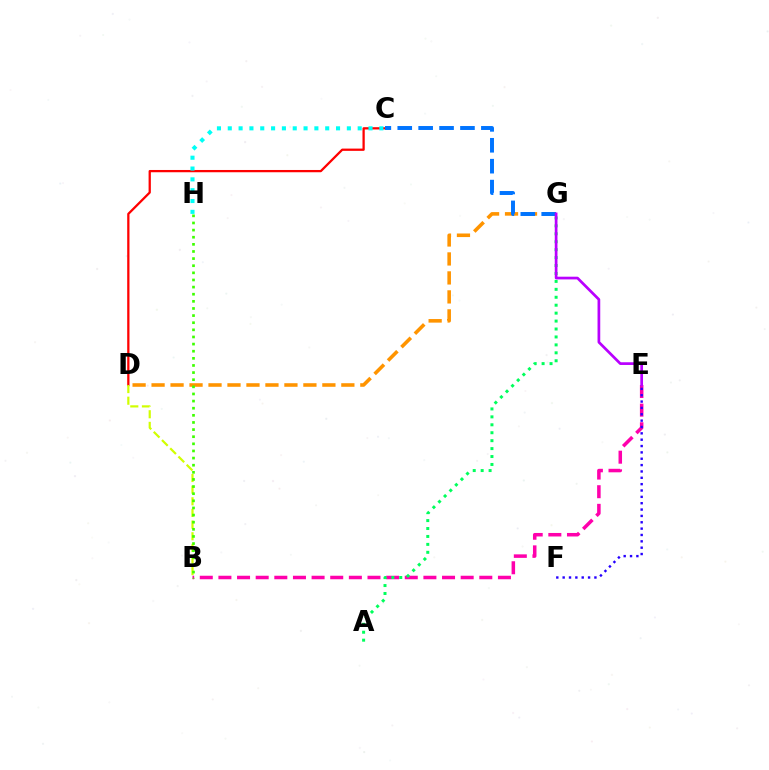{('C', 'D'): [{'color': '#ff0000', 'line_style': 'solid', 'thickness': 1.63}], ('D', 'G'): [{'color': '#ff9400', 'line_style': 'dashed', 'thickness': 2.58}], ('B', 'D'): [{'color': '#d1ff00', 'line_style': 'dashed', 'thickness': 1.58}], ('B', 'E'): [{'color': '#ff00ac', 'line_style': 'dashed', 'thickness': 2.53}], ('E', 'F'): [{'color': '#2500ff', 'line_style': 'dotted', 'thickness': 1.73}], ('A', 'G'): [{'color': '#00ff5c', 'line_style': 'dotted', 'thickness': 2.16}], ('C', 'G'): [{'color': '#0074ff', 'line_style': 'dashed', 'thickness': 2.84}], ('E', 'G'): [{'color': '#b900ff', 'line_style': 'solid', 'thickness': 1.95}], ('C', 'H'): [{'color': '#00fff6', 'line_style': 'dotted', 'thickness': 2.94}], ('B', 'H'): [{'color': '#3dff00', 'line_style': 'dotted', 'thickness': 1.94}]}